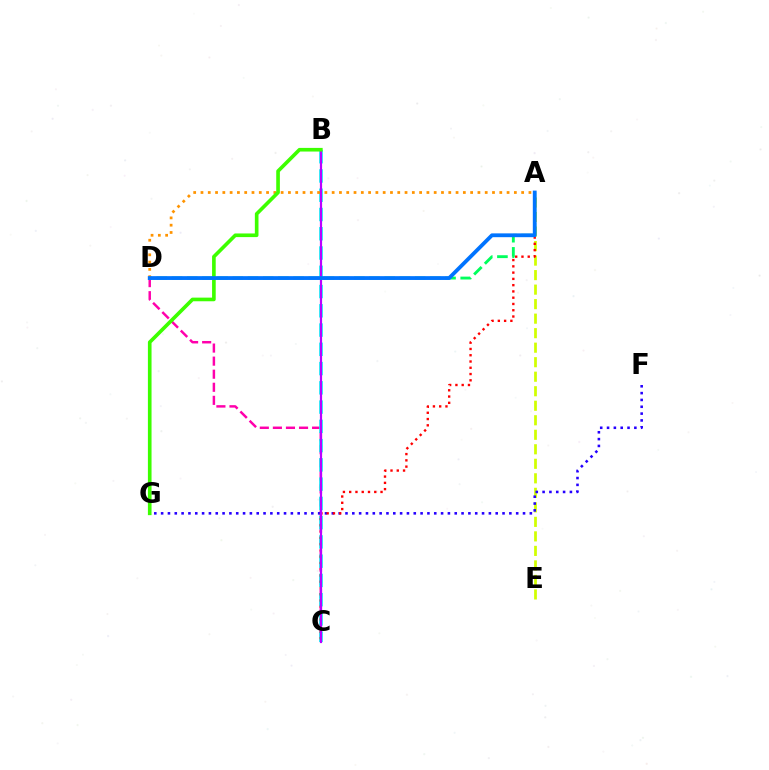{('C', 'D'): [{'color': '#ff00ac', 'line_style': 'dashed', 'thickness': 1.78}], ('A', 'E'): [{'color': '#d1ff00', 'line_style': 'dashed', 'thickness': 1.97}], ('B', 'C'): [{'color': '#00fff6', 'line_style': 'dashed', 'thickness': 2.62}, {'color': '#b900ff', 'line_style': 'solid', 'thickness': 1.59}], ('A', 'D'): [{'color': '#00ff5c', 'line_style': 'dashed', 'thickness': 2.06}, {'color': '#ff9400', 'line_style': 'dotted', 'thickness': 1.98}, {'color': '#0074ff', 'line_style': 'solid', 'thickness': 2.75}], ('F', 'G'): [{'color': '#2500ff', 'line_style': 'dotted', 'thickness': 1.86}], ('A', 'C'): [{'color': '#ff0000', 'line_style': 'dotted', 'thickness': 1.7}], ('B', 'G'): [{'color': '#3dff00', 'line_style': 'solid', 'thickness': 2.62}]}